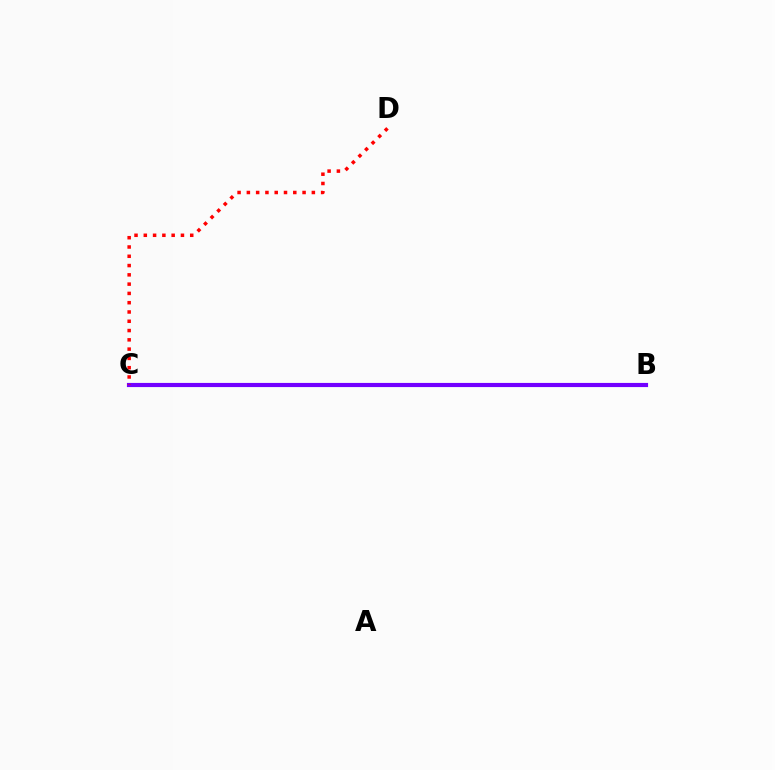{('B', 'C'): [{'color': '#00fff6', 'line_style': 'dotted', 'thickness': 2.54}, {'color': '#84ff00', 'line_style': 'dashed', 'thickness': 2.68}, {'color': '#7200ff', 'line_style': 'solid', 'thickness': 2.99}], ('C', 'D'): [{'color': '#ff0000', 'line_style': 'dotted', 'thickness': 2.52}]}